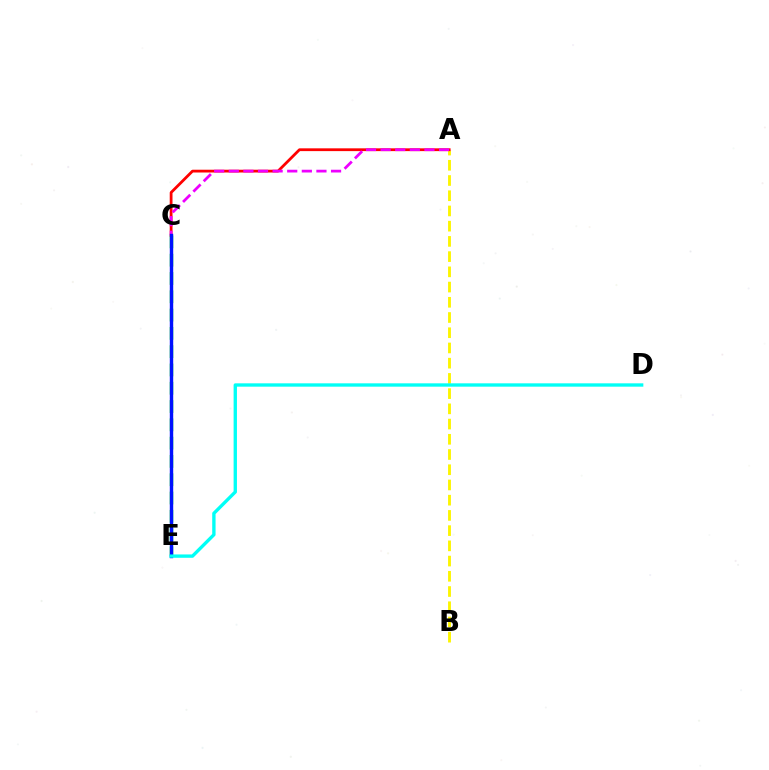{('A', 'B'): [{'color': '#fcf500', 'line_style': 'dashed', 'thickness': 2.07}], ('C', 'E'): [{'color': '#08ff00', 'line_style': 'dashed', 'thickness': 2.49}, {'color': '#0010ff', 'line_style': 'solid', 'thickness': 2.46}], ('A', 'C'): [{'color': '#ff0000', 'line_style': 'solid', 'thickness': 2.0}, {'color': '#ee00ff', 'line_style': 'dashed', 'thickness': 1.98}], ('D', 'E'): [{'color': '#00fff6', 'line_style': 'solid', 'thickness': 2.41}]}